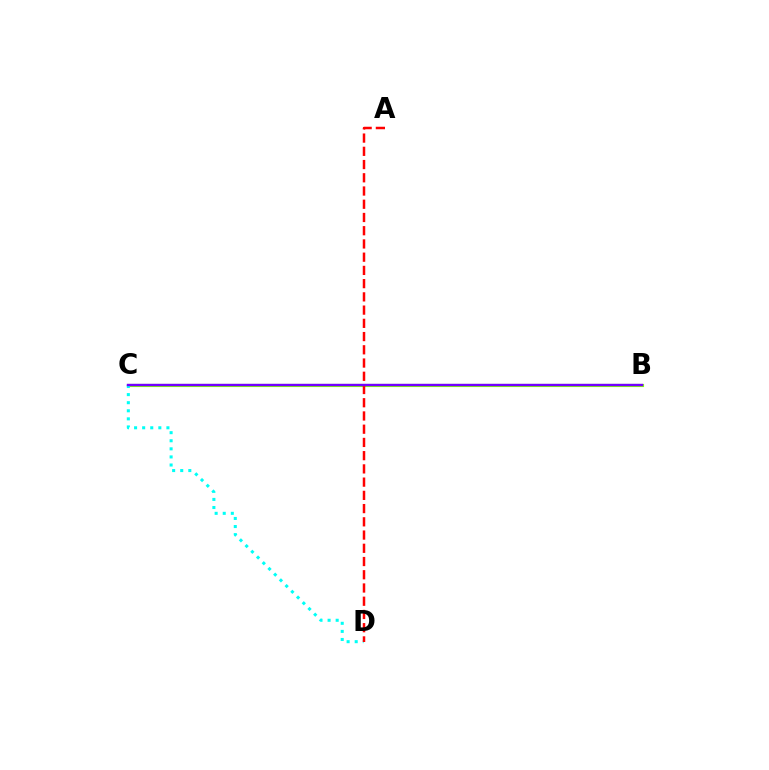{('B', 'C'): [{'color': '#84ff00', 'line_style': 'solid', 'thickness': 2.26}, {'color': '#7200ff', 'line_style': 'solid', 'thickness': 1.72}], ('C', 'D'): [{'color': '#00fff6', 'line_style': 'dotted', 'thickness': 2.2}], ('A', 'D'): [{'color': '#ff0000', 'line_style': 'dashed', 'thickness': 1.8}]}